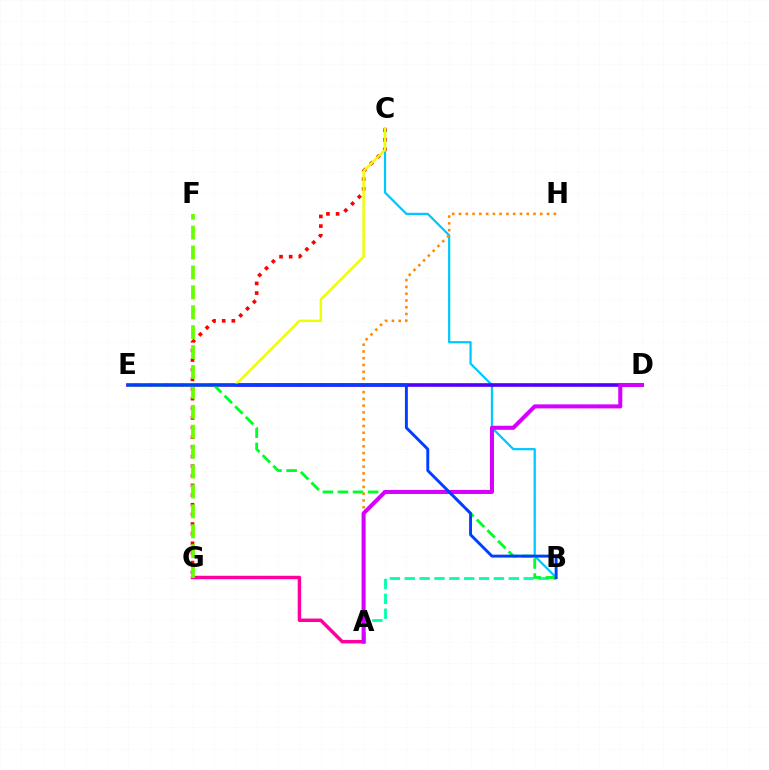{('C', 'G'): [{'color': '#ff0000', 'line_style': 'dotted', 'thickness': 2.62}], ('A', 'G'): [{'color': '#ff00a0', 'line_style': 'solid', 'thickness': 2.5}], ('F', 'G'): [{'color': '#66ff00', 'line_style': 'dashed', 'thickness': 2.7}], ('B', 'C'): [{'color': '#00c7ff', 'line_style': 'solid', 'thickness': 1.61}], ('A', 'H'): [{'color': '#ff8800', 'line_style': 'dotted', 'thickness': 1.84}], ('A', 'B'): [{'color': '#00ffaf', 'line_style': 'dashed', 'thickness': 2.02}], ('D', 'E'): [{'color': '#4f00ff', 'line_style': 'solid', 'thickness': 2.61}], ('C', 'E'): [{'color': '#eeff00', 'line_style': 'solid', 'thickness': 1.77}], ('B', 'E'): [{'color': '#00ff27', 'line_style': 'dashed', 'thickness': 2.04}, {'color': '#003fff', 'line_style': 'solid', 'thickness': 2.11}], ('A', 'D'): [{'color': '#d600ff', 'line_style': 'solid', 'thickness': 2.91}]}